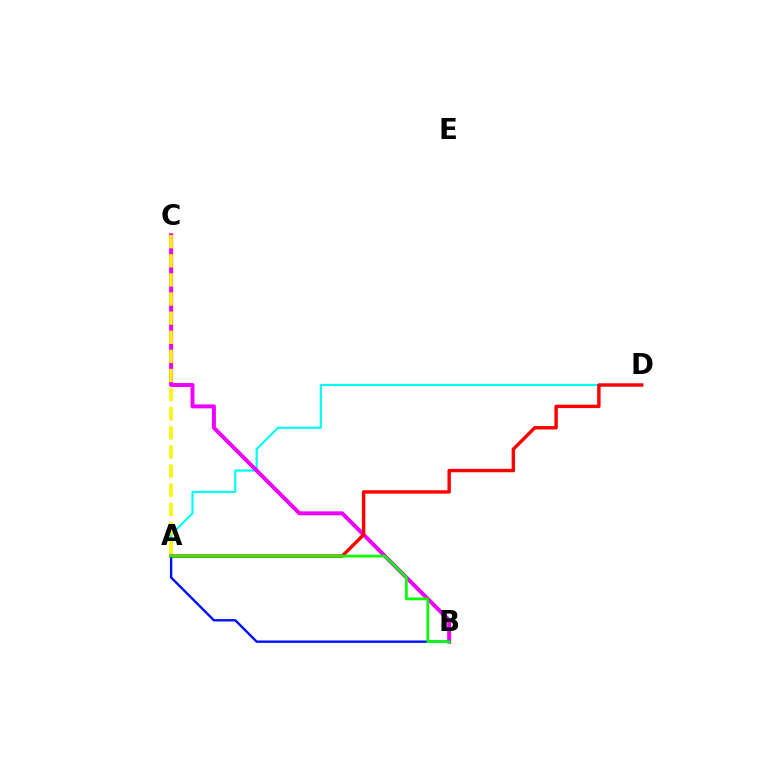{('A', 'D'): [{'color': '#00fff6', 'line_style': 'solid', 'thickness': 1.57}, {'color': '#ff0000', 'line_style': 'solid', 'thickness': 2.45}], ('B', 'C'): [{'color': '#ee00ff', 'line_style': 'solid', 'thickness': 2.85}], ('A', 'B'): [{'color': '#0010ff', 'line_style': 'solid', 'thickness': 1.72}, {'color': '#08ff00', 'line_style': 'solid', 'thickness': 1.97}], ('A', 'C'): [{'color': '#fcf500', 'line_style': 'dashed', 'thickness': 2.6}]}